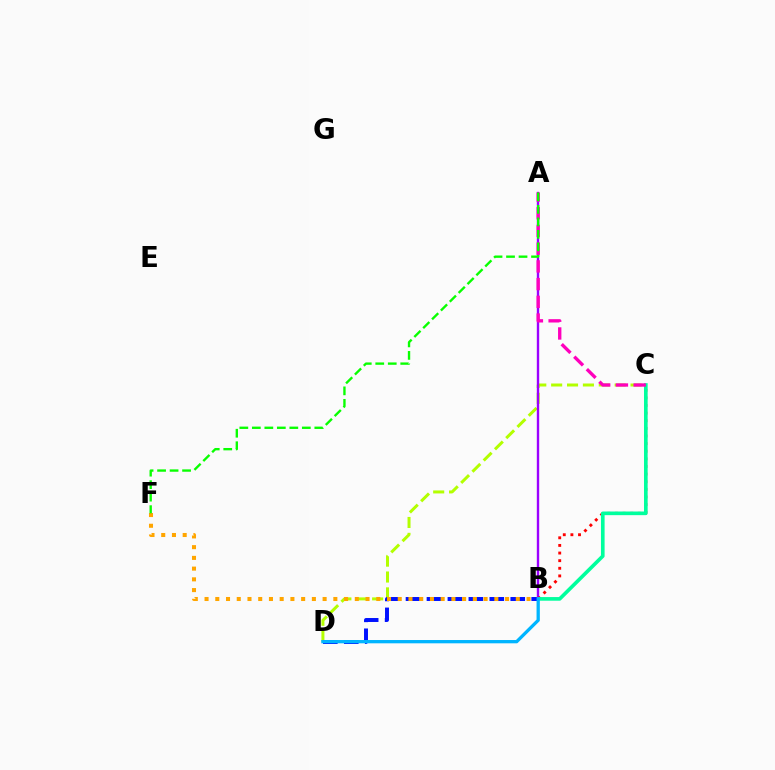{('C', 'D'): [{'color': '#b3ff00', 'line_style': 'dashed', 'thickness': 2.16}], ('A', 'B'): [{'color': '#9b00ff', 'line_style': 'solid', 'thickness': 1.71}], ('B', 'C'): [{'color': '#ff0000', 'line_style': 'dotted', 'thickness': 2.07}, {'color': '#00ff9d', 'line_style': 'solid', 'thickness': 2.62}], ('A', 'C'): [{'color': '#ff00bd', 'line_style': 'dashed', 'thickness': 2.41}], ('B', 'D'): [{'color': '#0010ff', 'line_style': 'dashed', 'thickness': 2.85}, {'color': '#00b5ff', 'line_style': 'solid', 'thickness': 2.37}], ('B', 'F'): [{'color': '#ffa500', 'line_style': 'dotted', 'thickness': 2.92}], ('A', 'F'): [{'color': '#08ff00', 'line_style': 'dashed', 'thickness': 1.7}]}